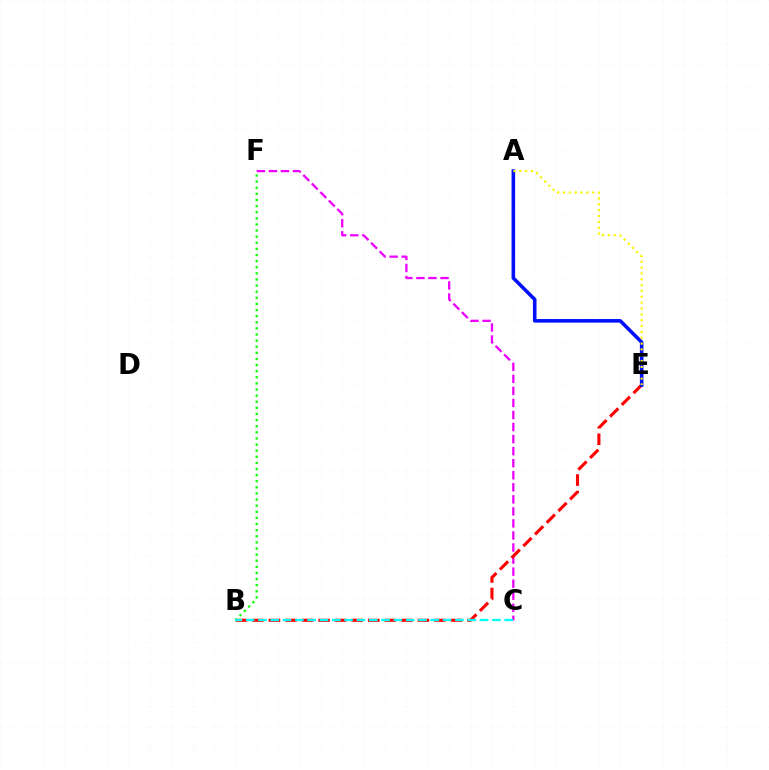{('C', 'F'): [{'color': '#ee00ff', 'line_style': 'dashed', 'thickness': 1.64}], ('B', 'E'): [{'color': '#ff0000', 'line_style': 'dashed', 'thickness': 2.25}], ('B', 'F'): [{'color': '#08ff00', 'line_style': 'dotted', 'thickness': 1.66}], ('A', 'E'): [{'color': '#0010ff', 'line_style': 'solid', 'thickness': 2.57}, {'color': '#fcf500', 'line_style': 'dotted', 'thickness': 1.59}], ('B', 'C'): [{'color': '#00fff6', 'line_style': 'dashed', 'thickness': 1.67}]}